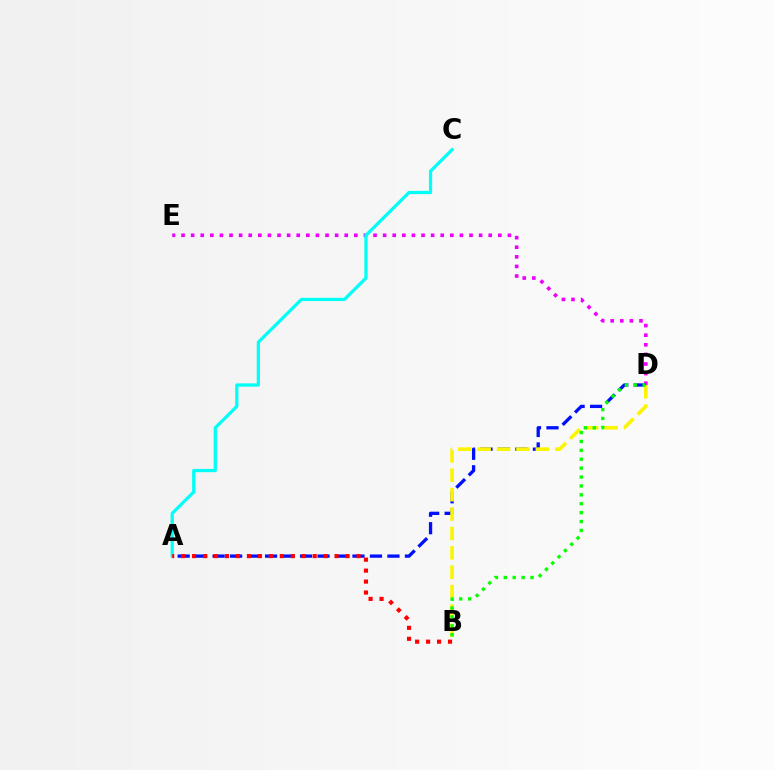{('D', 'E'): [{'color': '#ee00ff', 'line_style': 'dotted', 'thickness': 2.61}], ('A', 'D'): [{'color': '#0010ff', 'line_style': 'dashed', 'thickness': 2.37}], ('B', 'D'): [{'color': '#fcf500', 'line_style': 'dashed', 'thickness': 2.63}, {'color': '#08ff00', 'line_style': 'dotted', 'thickness': 2.42}], ('A', 'C'): [{'color': '#00fff6', 'line_style': 'solid', 'thickness': 2.33}], ('A', 'B'): [{'color': '#ff0000', 'line_style': 'dotted', 'thickness': 2.98}]}